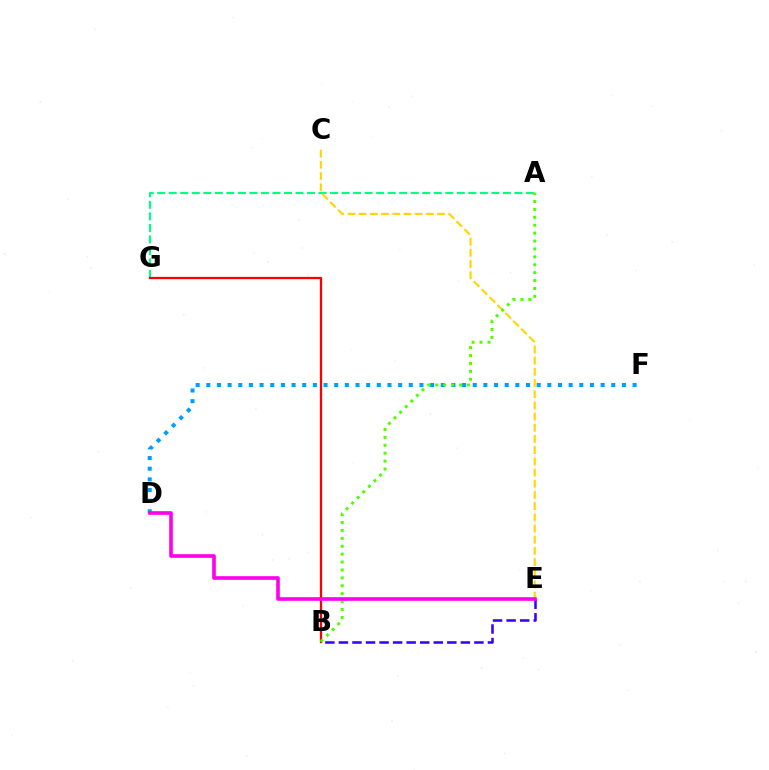{('A', 'G'): [{'color': '#00ff86', 'line_style': 'dashed', 'thickness': 1.57}], ('C', 'E'): [{'color': '#ffd500', 'line_style': 'dashed', 'thickness': 1.52}], ('D', 'F'): [{'color': '#009eff', 'line_style': 'dotted', 'thickness': 2.9}], ('B', 'G'): [{'color': '#ff0000', 'line_style': 'solid', 'thickness': 1.64}], ('B', 'E'): [{'color': '#3700ff', 'line_style': 'dashed', 'thickness': 1.84}], ('A', 'B'): [{'color': '#4fff00', 'line_style': 'dotted', 'thickness': 2.15}], ('D', 'E'): [{'color': '#ff00ed', 'line_style': 'solid', 'thickness': 2.62}]}